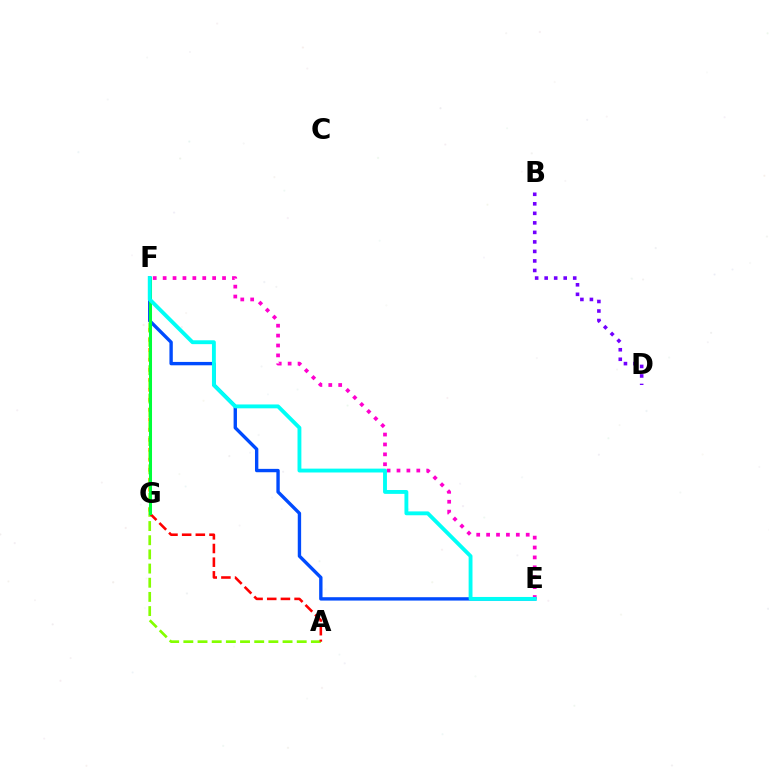{('F', 'G'): [{'color': '#ffbd00', 'line_style': 'dotted', 'thickness': 2.72}, {'color': '#00ff39', 'line_style': 'solid', 'thickness': 2.19}], ('A', 'F'): [{'color': '#84ff00', 'line_style': 'dashed', 'thickness': 1.93}], ('A', 'G'): [{'color': '#ff0000', 'line_style': 'dashed', 'thickness': 1.86}], ('E', 'F'): [{'color': '#004bff', 'line_style': 'solid', 'thickness': 2.43}, {'color': '#ff00cf', 'line_style': 'dotted', 'thickness': 2.69}, {'color': '#00fff6', 'line_style': 'solid', 'thickness': 2.78}], ('B', 'D'): [{'color': '#7200ff', 'line_style': 'dotted', 'thickness': 2.59}]}